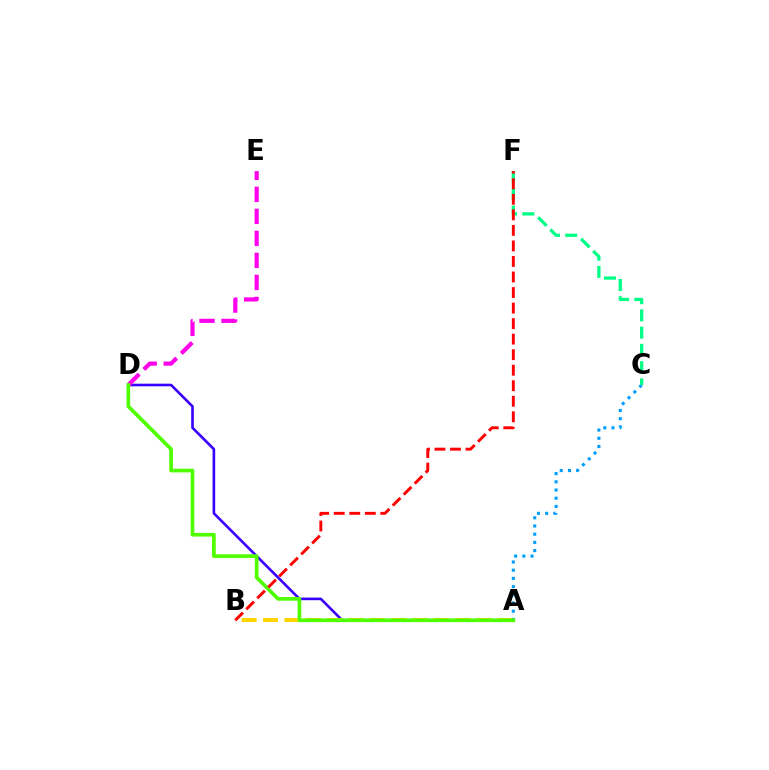{('A', 'D'): [{'color': '#3700ff', 'line_style': 'solid', 'thickness': 1.89}, {'color': '#4fff00', 'line_style': 'solid', 'thickness': 2.64}], ('A', 'B'): [{'color': '#ffd500', 'line_style': 'dashed', 'thickness': 2.9}], ('D', 'E'): [{'color': '#ff00ed', 'line_style': 'dashed', 'thickness': 2.99}], ('A', 'C'): [{'color': '#009eff', 'line_style': 'dotted', 'thickness': 2.23}], ('C', 'F'): [{'color': '#00ff86', 'line_style': 'dashed', 'thickness': 2.34}], ('B', 'F'): [{'color': '#ff0000', 'line_style': 'dashed', 'thickness': 2.11}]}